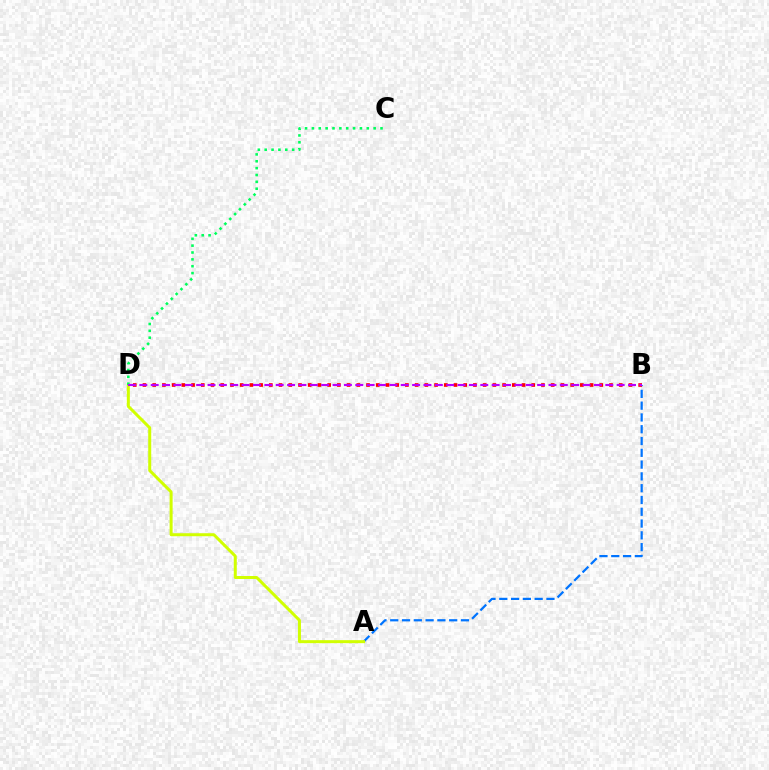{('A', 'B'): [{'color': '#0074ff', 'line_style': 'dashed', 'thickness': 1.6}], ('A', 'D'): [{'color': '#d1ff00', 'line_style': 'solid', 'thickness': 2.16}], ('B', 'D'): [{'color': '#ff0000', 'line_style': 'dotted', 'thickness': 2.64}, {'color': '#b900ff', 'line_style': 'dashed', 'thickness': 1.54}], ('C', 'D'): [{'color': '#00ff5c', 'line_style': 'dotted', 'thickness': 1.86}]}